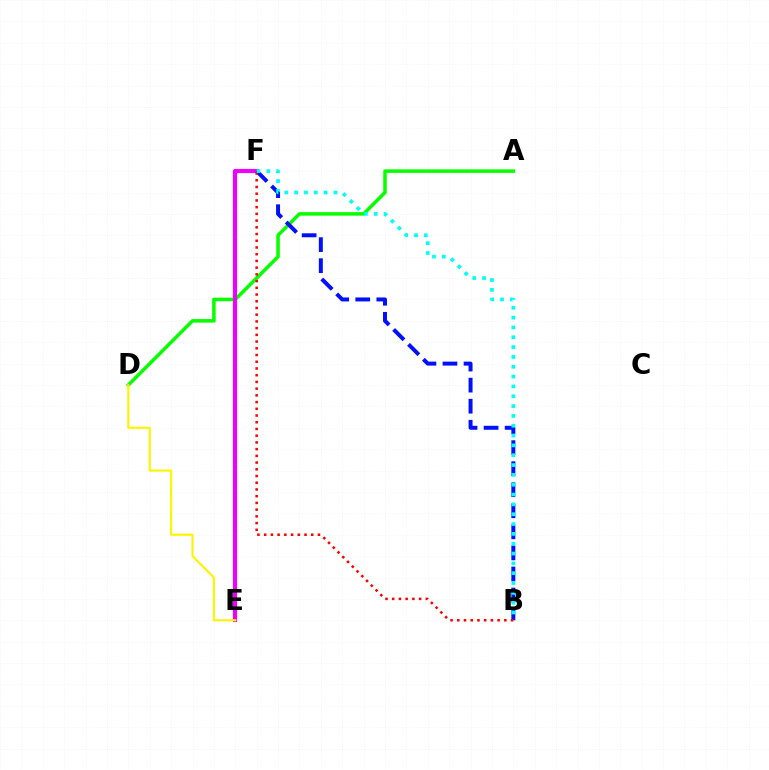{('A', 'D'): [{'color': '#08ff00', 'line_style': 'solid', 'thickness': 2.54}], ('E', 'F'): [{'color': '#ee00ff', 'line_style': 'solid', 'thickness': 2.99}], ('B', 'F'): [{'color': '#0010ff', 'line_style': 'dashed', 'thickness': 2.86}, {'color': '#ff0000', 'line_style': 'dotted', 'thickness': 1.83}, {'color': '#00fff6', 'line_style': 'dotted', 'thickness': 2.67}], ('D', 'E'): [{'color': '#fcf500', 'line_style': 'solid', 'thickness': 1.55}]}